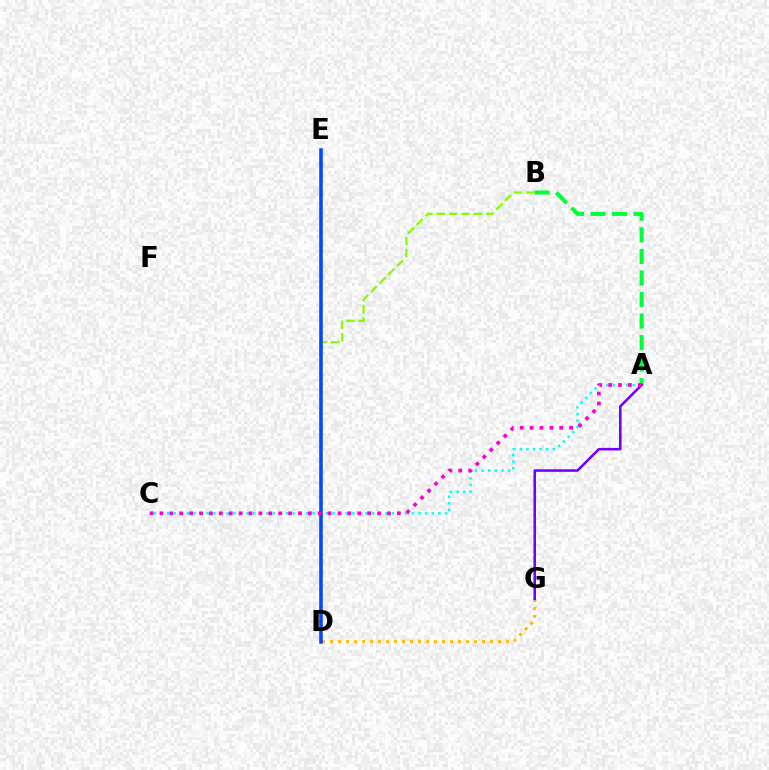{('D', 'G'): [{'color': '#ffbd00', 'line_style': 'dotted', 'thickness': 2.17}], ('A', 'B'): [{'color': '#00ff39', 'line_style': 'dashed', 'thickness': 2.93}], ('B', 'D'): [{'color': '#84ff00', 'line_style': 'dashed', 'thickness': 1.67}], ('A', 'C'): [{'color': '#00fff6', 'line_style': 'dotted', 'thickness': 1.8}, {'color': '#ff00cf', 'line_style': 'dotted', 'thickness': 2.69}], ('D', 'E'): [{'color': '#ff0000', 'line_style': 'solid', 'thickness': 1.68}, {'color': '#004bff', 'line_style': 'solid', 'thickness': 2.53}], ('A', 'G'): [{'color': '#7200ff', 'line_style': 'solid', 'thickness': 1.84}]}